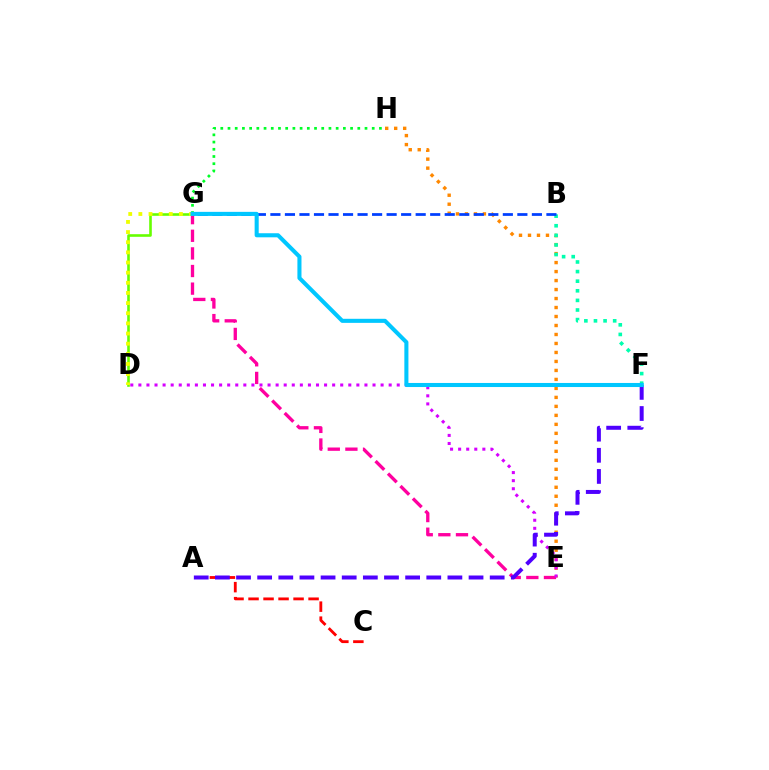{('G', 'H'): [{'color': '#00ff27', 'line_style': 'dotted', 'thickness': 1.96}], ('E', 'H'): [{'color': '#ff8800', 'line_style': 'dotted', 'thickness': 2.44}], ('A', 'C'): [{'color': '#ff0000', 'line_style': 'dashed', 'thickness': 2.04}], ('D', 'G'): [{'color': '#66ff00', 'line_style': 'solid', 'thickness': 1.88}, {'color': '#eeff00', 'line_style': 'dotted', 'thickness': 2.76}], ('E', 'G'): [{'color': '#ff00a0', 'line_style': 'dashed', 'thickness': 2.39}], ('B', 'F'): [{'color': '#00ffaf', 'line_style': 'dotted', 'thickness': 2.61}], ('D', 'E'): [{'color': '#d600ff', 'line_style': 'dotted', 'thickness': 2.19}], ('B', 'G'): [{'color': '#003fff', 'line_style': 'dashed', 'thickness': 1.97}], ('A', 'F'): [{'color': '#4f00ff', 'line_style': 'dashed', 'thickness': 2.87}], ('F', 'G'): [{'color': '#00c7ff', 'line_style': 'solid', 'thickness': 2.93}]}